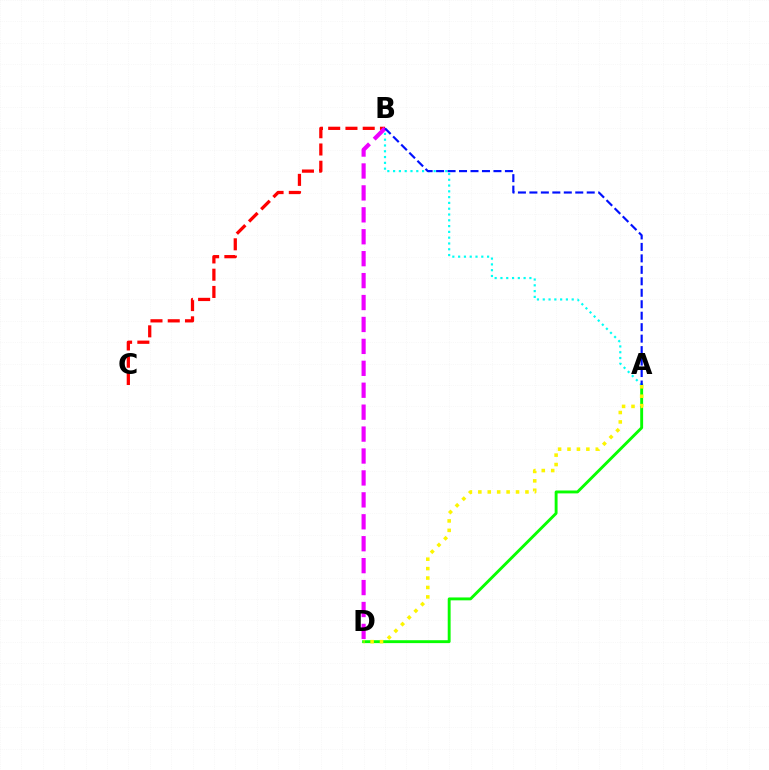{('A', 'D'): [{'color': '#08ff00', 'line_style': 'solid', 'thickness': 2.08}, {'color': '#fcf500', 'line_style': 'dotted', 'thickness': 2.56}], ('A', 'B'): [{'color': '#00fff6', 'line_style': 'dotted', 'thickness': 1.57}, {'color': '#0010ff', 'line_style': 'dashed', 'thickness': 1.56}], ('B', 'C'): [{'color': '#ff0000', 'line_style': 'dashed', 'thickness': 2.34}], ('B', 'D'): [{'color': '#ee00ff', 'line_style': 'dashed', 'thickness': 2.98}]}